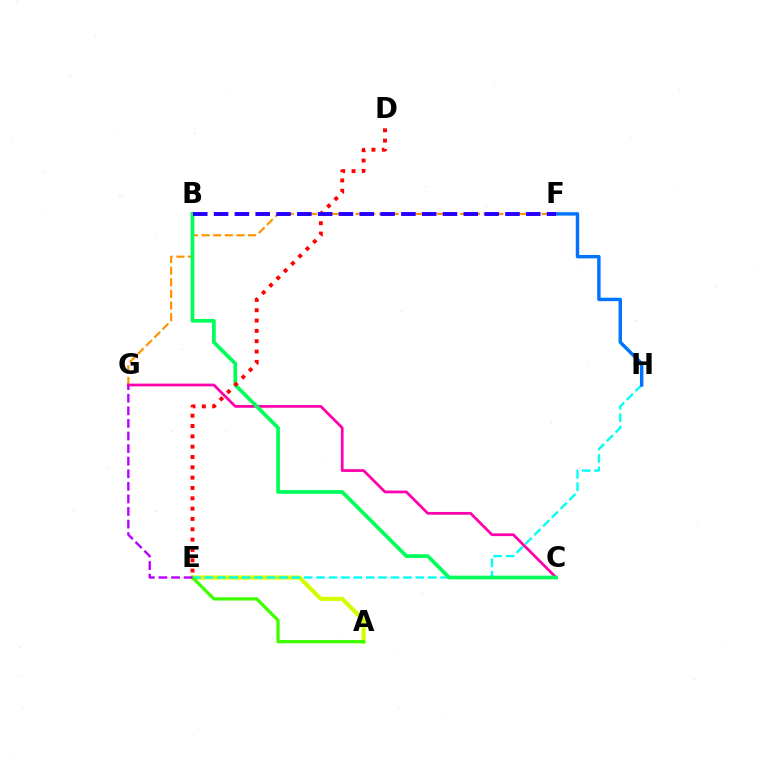{('A', 'E'): [{'color': '#d1ff00', 'line_style': 'solid', 'thickness': 2.97}, {'color': '#3dff00', 'line_style': 'solid', 'thickness': 2.33}], ('E', 'H'): [{'color': '#00fff6', 'line_style': 'dashed', 'thickness': 1.69}], ('F', 'G'): [{'color': '#ff9400', 'line_style': 'dashed', 'thickness': 1.58}], ('F', 'H'): [{'color': '#0074ff', 'line_style': 'solid', 'thickness': 2.46}], ('C', 'G'): [{'color': '#ff00ac', 'line_style': 'solid', 'thickness': 1.98}], ('B', 'C'): [{'color': '#00ff5c', 'line_style': 'solid', 'thickness': 2.67}], ('D', 'E'): [{'color': '#ff0000', 'line_style': 'dotted', 'thickness': 2.81}], ('E', 'G'): [{'color': '#b900ff', 'line_style': 'dashed', 'thickness': 1.71}], ('B', 'F'): [{'color': '#2500ff', 'line_style': 'dashed', 'thickness': 2.83}]}